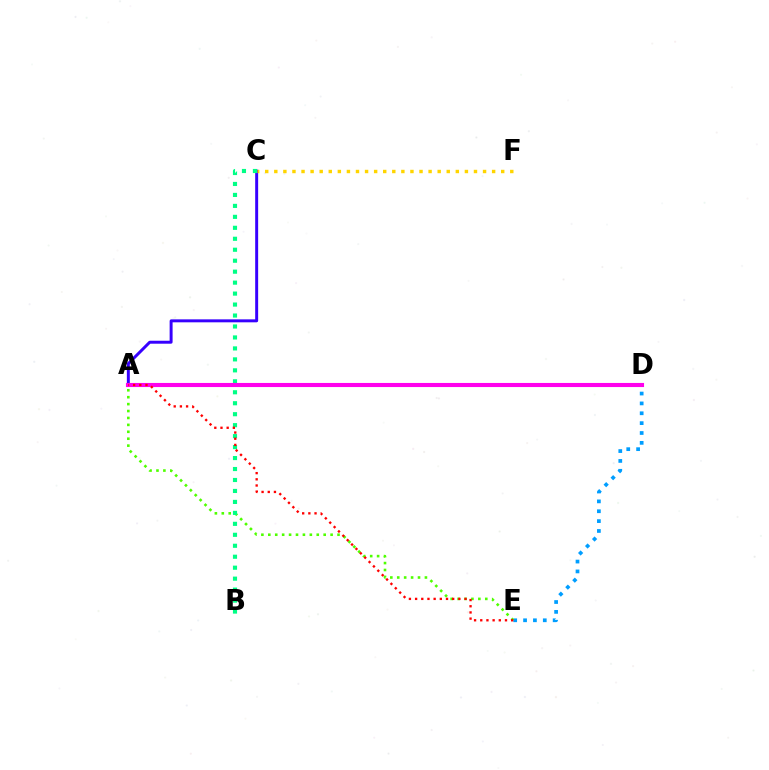{('A', 'C'): [{'color': '#3700ff', 'line_style': 'solid', 'thickness': 2.14}], ('D', 'E'): [{'color': '#009eff', 'line_style': 'dotted', 'thickness': 2.68}], ('A', 'E'): [{'color': '#4fff00', 'line_style': 'dotted', 'thickness': 1.88}, {'color': '#ff0000', 'line_style': 'dotted', 'thickness': 1.68}], ('B', 'C'): [{'color': '#00ff86', 'line_style': 'dotted', 'thickness': 2.98}], ('C', 'F'): [{'color': '#ffd500', 'line_style': 'dotted', 'thickness': 2.47}], ('A', 'D'): [{'color': '#ff00ed', 'line_style': 'solid', 'thickness': 2.95}]}